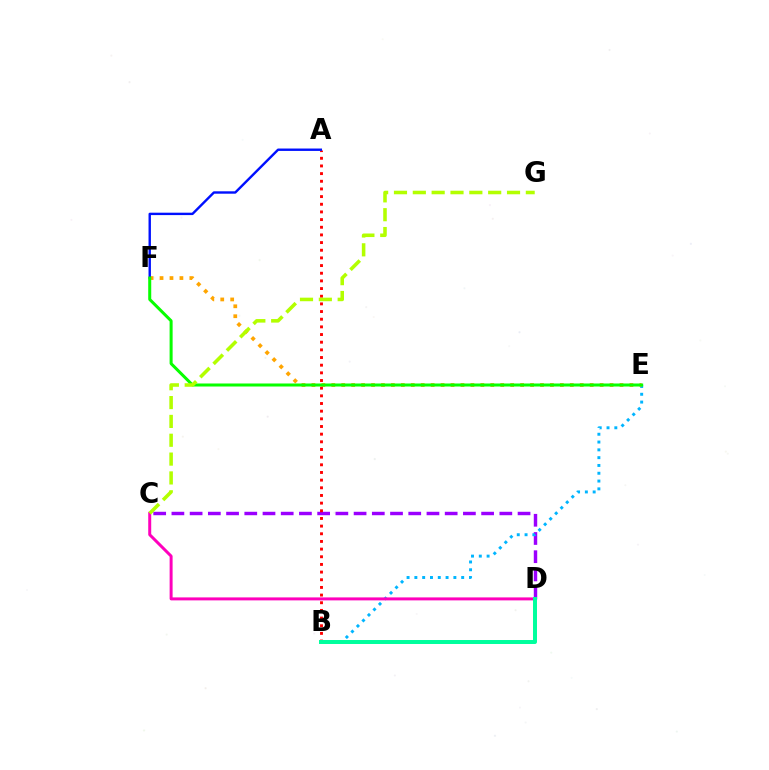{('C', 'D'): [{'color': '#9b00ff', 'line_style': 'dashed', 'thickness': 2.47}, {'color': '#ff00bd', 'line_style': 'solid', 'thickness': 2.14}], ('B', 'E'): [{'color': '#00b5ff', 'line_style': 'dotted', 'thickness': 2.12}], ('A', 'B'): [{'color': '#ff0000', 'line_style': 'dotted', 'thickness': 2.08}], ('E', 'F'): [{'color': '#ffa500', 'line_style': 'dotted', 'thickness': 2.7}, {'color': '#08ff00', 'line_style': 'solid', 'thickness': 2.18}], ('A', 'F'): [{'color': '#0010ff', 'line_style': 'solid', 'thickness': 1.73}], ('B', 'D'): [{'color': '#00ff9d', 'line_style': 'solid', 'thickness': 2.86}], ('C', 'G'): [{'color': '#b3ff00', 'line_style': 'dashed', 'thickness': 2.56}]}